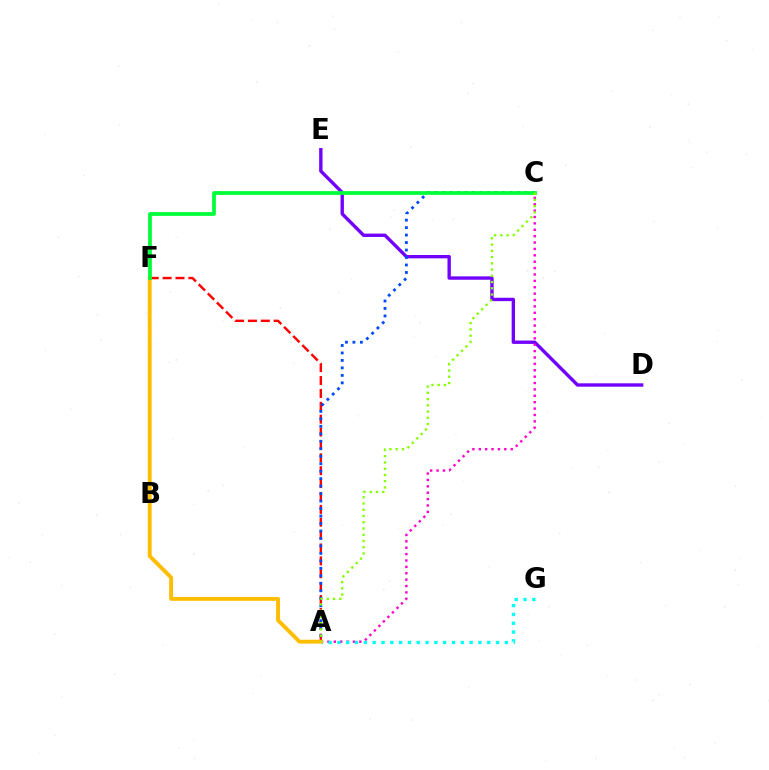{('D', 'E'): [{'color': '#7200ff', 'line_style': 'solid', 'thickness': 2.42}], ('A', 'F'): [{'color': '#ff0000', 'line_style': 'dashed', 'thickness': 1.75}, {'color': '#ffbd00', 'line_style': 'solid', 'thickness': 2.79}], ('A', 'C'): [{'color': '#ff00cf', 'line_style': 'dotted', 'thickness': 1.73}, {'color': '#004bff', 'line_style': 'dotted', 'thickness': 2.03}, {'color': '#84ff00', 'line_style': 'dotted', 'thickness': 1.7}], ('A', 'G'): [{'color': '#00fff6', 'line_style': 'dotted', 'thickness': 2.39}], ('C', 'F'): [{'color': '#00ff39', 'line_style': 'solid', 'thickness': 2.69}]}